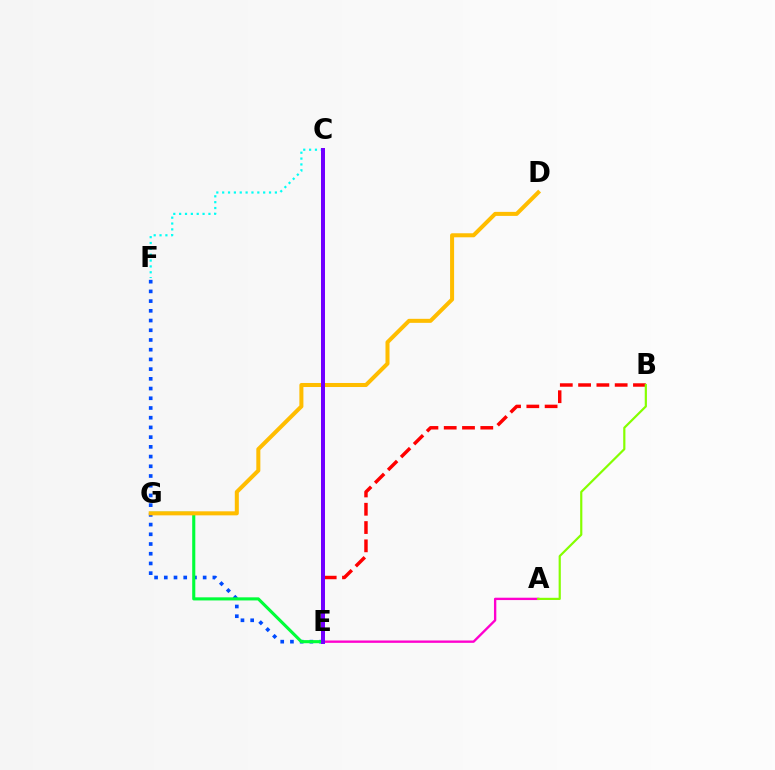{('E', 'F'): [{'color': '#004bff', 'line_style': 'dotted', 'thickness': 2.64}], ('E', 'G'): [{'color': '#00ff39', 'line_style': 'solid', 'thickness': 2.23}], ('C', 'F'): [{'color': '#00fff6', 'line_style': 'dotted', 'thickness': 1.59}], ('B', 'E'): [{'color': '#ff0000', 'line_style': 'dashed', 'thickness': 2.48}], ('D', 'G'): [{'color': '#ffbd00', 'line_style': 'solid', 'thickness': 2.9}], ('A', 'E'): [{'color': '#ff00cf', 'line_style': 'solid', 'thickness': 1.7}], ('A', 'B'): [{'color': '#84ff00', 'line_style': 'solid', 'thickness': 1.58}], ('C', 'E'): [{'color': '#7200ff', 'line_style': 'solid', 'thickness': 2.88}]}